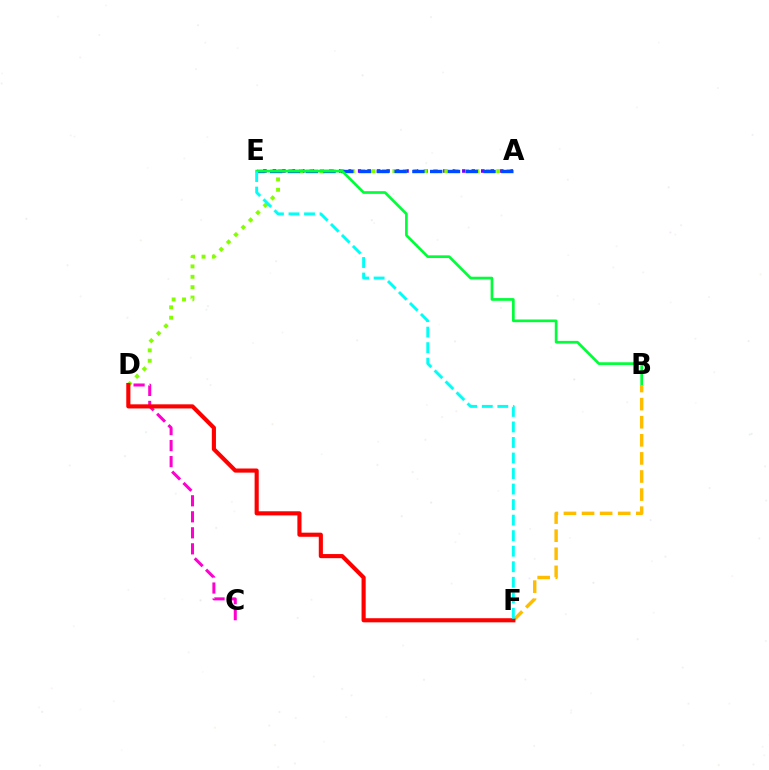{('A', 'E'): [{'color': '#7200ff', 'line_style': 'dotted', 'thickness': 2.57}, {'color': '#004bff', 'line_style': 'dashed', 'thickness': 2.41}], ('A', 'D'): [{'color': '#84ff00', 'line_style': 'dotted', 'thickness': 2.82}], ('B', 'E'): [{'color': '#00ff39', 'line_style': 'solid', 'thickness': 1.94}], ('B', 'F'): [{'color': '#ffbd00', 'line_style': 'dashed', 'thickness': 2.46}], ('C', 'D'): [{'color': '#ff00cf', 'line_style': 'dashed', 'thickness': 2.18}], ('D', 'F'): [{'color': '#ff0000', 'line_style': 'solid', 'thickness': 2.97}], ('E', 'F'): [{'color': '#00fff6', 'line_style': 'dashed', 'thickness': 2.11}]}